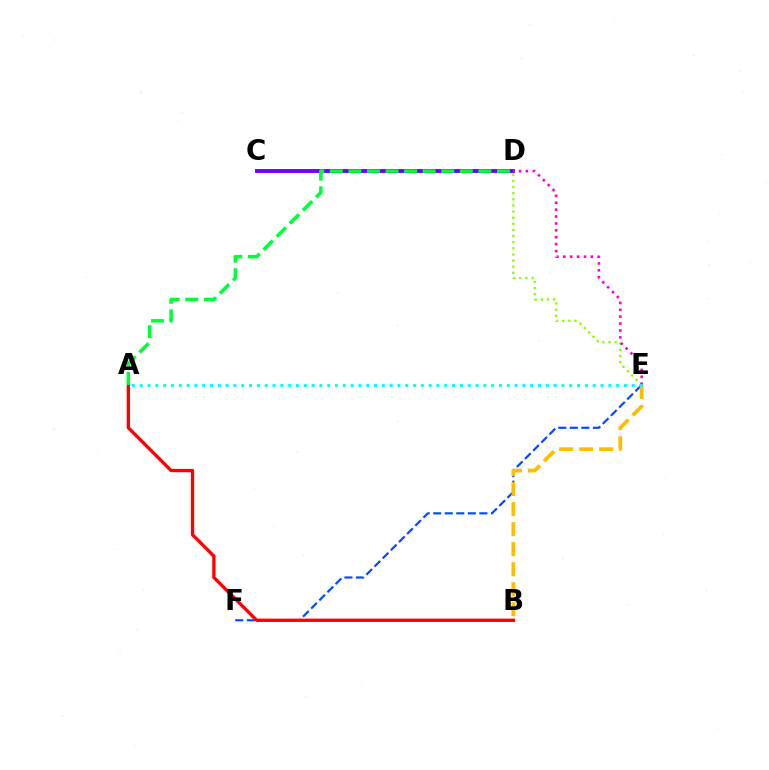{('E', 'F'): [{'color': '#004bff', 'line_style': 'dashed', 'thickness': 1.57}], ('C', 'D'): [{'color': '#7200ff', 'line_style': 'solid', 'thickness': 2.81}], ('B', 'E'): [{'color': '#ffbd00', 'line_style': 'dashed', 'thickness': 2.72}], ('D', 'E'): [{'color': '#84ff00', 'line_style': 'dotted', 'thickness': 1.66}, {'color': '#ff00cf', 'line_style': 'dotted', 'thickness': 1.87}], ('A', 'B'): [{'color': '#ff0000', 'line_style': 'solid', 'thickness': 2.39}], ('A', 'D'): [{'color': '#00ff39', 'line_style': 'dashed', 'thickness': 2.52}], ('A', 'E'): [{'color': '#00fff6', 'line_style': 'dotted', 'thickness': 2.12}]}